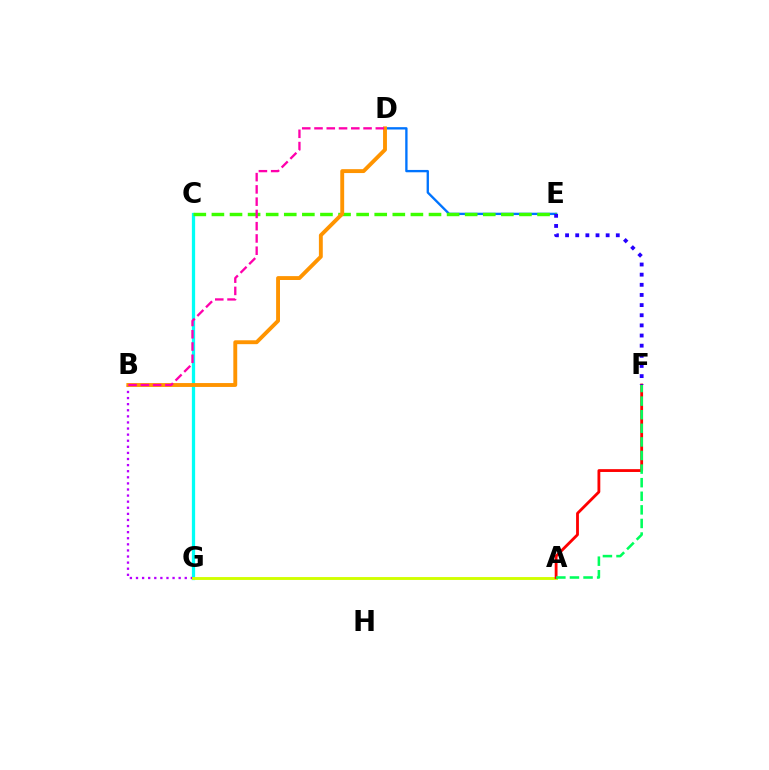{('C', 'G'): [{'color': '#00fff6', 'line_style': 'solid', 'thickness': 2.35}], ('D', 'E'): [{'color': '#0074ff', 'line_style': 'solid', 'thickness': 1.68}], ('B', 'G'): [{'color': '#b900ff', 'line_style': 'dotted', 'thickness': 1.66}], ('A', 'G'): [{'color': '#d1ff00', 'line_style': 'solid', 'thickness': 2.08}], ('C', 'E'): [{'color': '#3dff00', 'line_style': 'dashed', 'thickness': 2.46}], ('B', 'D'): [{'color': '#ff9400', 'line_style': 'solid', 'thickness': 2.8}, {'color': '#ff00ac', 'line_style': 'dashed', 'thickness': 1.67}], ('A', 'F'): [{'color': '#ff0000', 'line_style': 'solid', 'thickness': 2.03}, {'color': '#00ff5c', 'line_style': 'dashed', 'thickness': 1.85}], ('E', 'F'): [{'color': '#2500ff', 'line_style': 'dotted', 'thickness': 2.76}]}